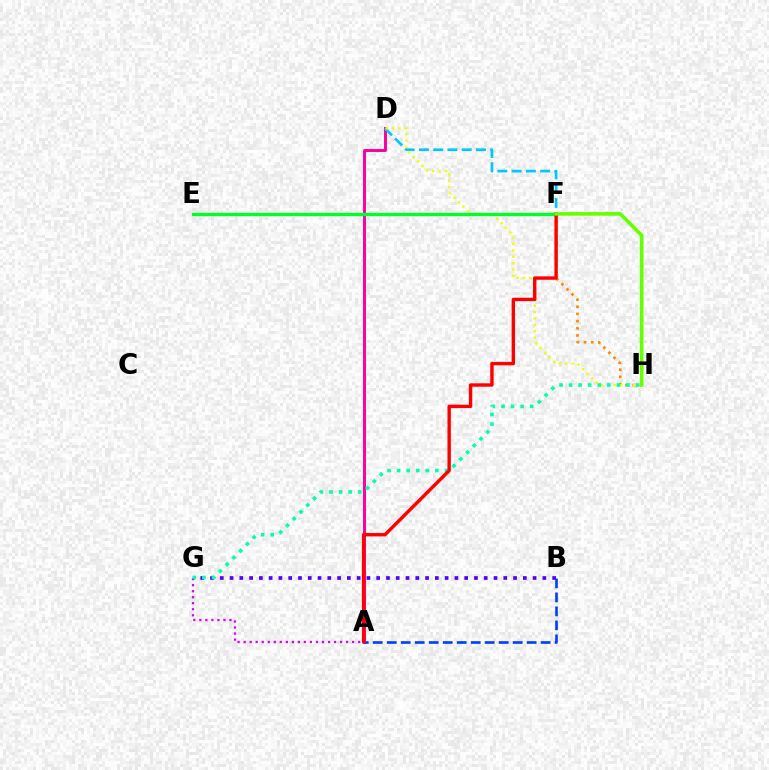{('A', 'D'): [{'color': '#ff00a0', 'line_style': 'solid', 'thickness': 2.14}], ('F', 'H'): [{'color': '#ff8800', 'line_style': 'dotted', 'thickness': 1.95}, {'color': '#66ff00', 'line_style': 'solid', 'thickness': 2.59}], ('A', 'G'): [{'color': '#d600ff', 'line_style': 'dotted', 'thickness': 1.64}], ('D', 'F'): [{'color': '#00c7ff', 'line_style': 'dashed', 'thickness': 1.94}], ('B', 'G'): [{'color': '#4f00ff', 'line_style': 'dotted', 'thickness': 2.66}], ('A', 'B'): [{'color': '#003fff', 'line_style': 'dashed', 'thickness': 1.9}], ('D', 'H'): [{'color': '#eeff00', 'line_style': 'dotted', 'thickness': 1.74}], ('G', 'H'): [{'color': '#00ffaf', 'line_style': 'dotted', 'thickness': 2.6}], ('E', 'F'): [{'color': '#00ff27', 'line_style': 'solid', 'thickness': 2.39}], ('A', 'F'): [{'color': '#ff0000', 'line_style': 'solid', 'thickness': 2.45}]}